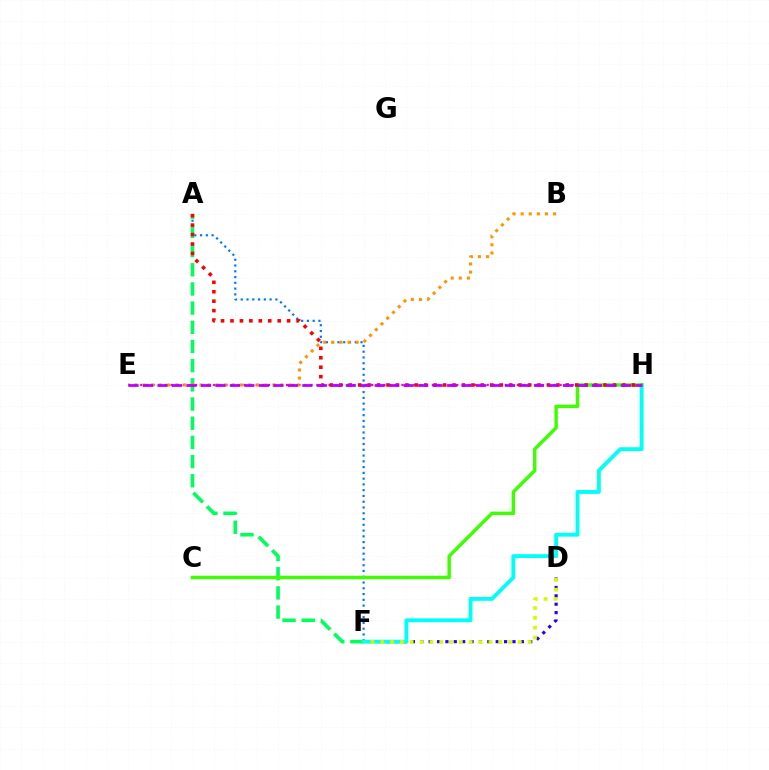{('D', 'F'): [{'color': '#2500ff', 'line_style': 'dotted', 'thickness': 2.28}, {'color': '#d1ff00', 'line_style': 'dotted', 'thickness': 2.67}], ('A', 'F'): [{'color': '#0074ff', 'line_style': 'dotted', 'thickness': 1.57}, {'color': '#00ff5c', 'line_style': 'dashed', 'thickness': 2.61}], ('E', 'H'): [{'color': '#ff00ac', 'line_style': 'dotted', 'thickness': 1.65}, {'color': '#b900ff', 'line_style': 'dashed', 'thickness': 1.97}], ('F', 'H'): [{'color': '#00fff6', 'line_style': 'solid', 'thickness': 2.78}], ('C', 'H'): [{'color': '#3dff00', 'line_style': 'solid', 'thickness': 2.48}], ('B', 'E'): [{'color': '#ff9400', 'line_style': 'dotted', 'thickness': 2.2}], ('A', 'H'): [{'color': '#ff0000', 'line_style': 'dotted', 'thickness': 2.56}]}